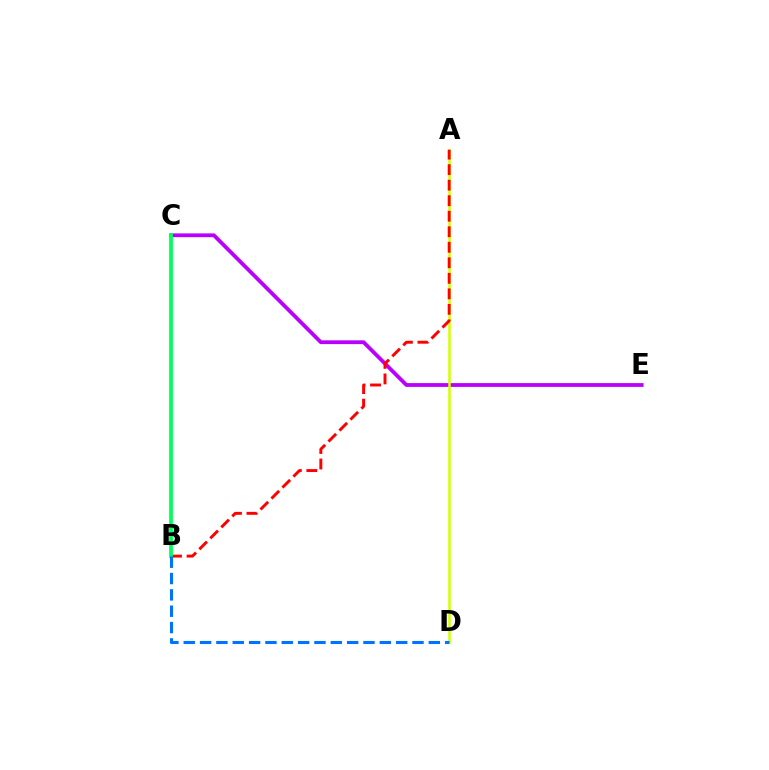{('C', 'E'): [{'color': '#b900ff', 'line_style': 'solid', 'thickness': 2.73}], ('A', 'D'): [{'color': '#d1ff00', 'line_style': 'solid', 'thickness': 1.81}], ('A', 'B'): [{'color': '#ff0000', 'line_style': 'dashed', 'thickness': 2.11}], ('B', 'C'): [{'color': '#00ff5c', 'line_style': 'solid', 'thickness': 2.69}], ('B', 'D'): [{'color': '#0074ff', 'line_style': 'dashed', 'thickness': 2.22}]}